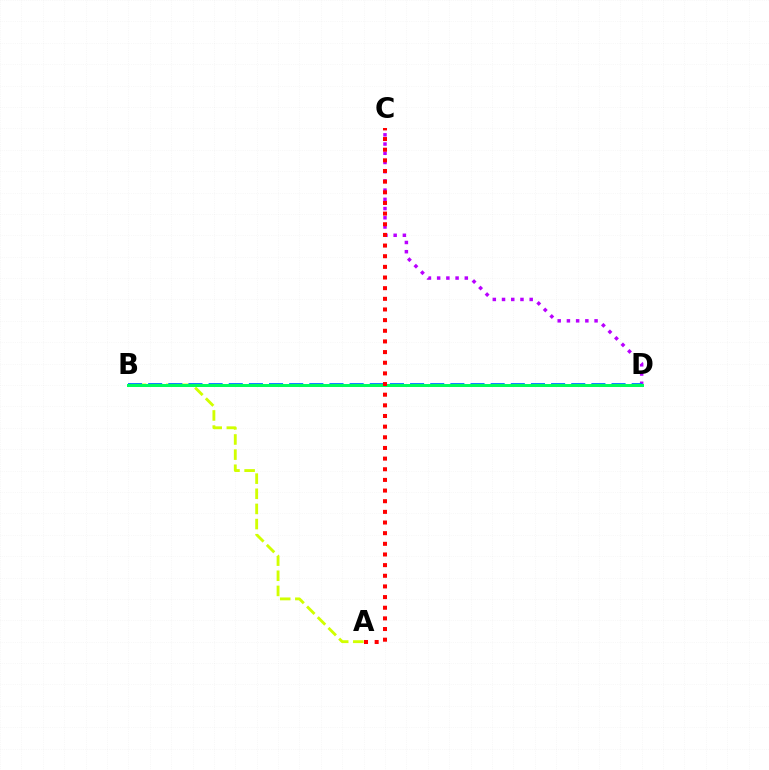{('A', 'B'): [{'color': '#d1ff00', 'line_style': 'dashed', 'thickness': 2.06}], ('C', 'D'): [{'color': '#b900ff', 'line_style': 'dotted', 'thickness': 2.5}], ('B', 'D'): [{'color': '#0074ff', 'line_style': 'dashed', 'thickness': 2.74}, {'color': '#00ff5c', 'line_style': 'solid', 'thickness': 2.16}], ('A', 'C'): [{'color': '#ff0000', 'line_style': 'dotted', 'thickness': 2.89}]}